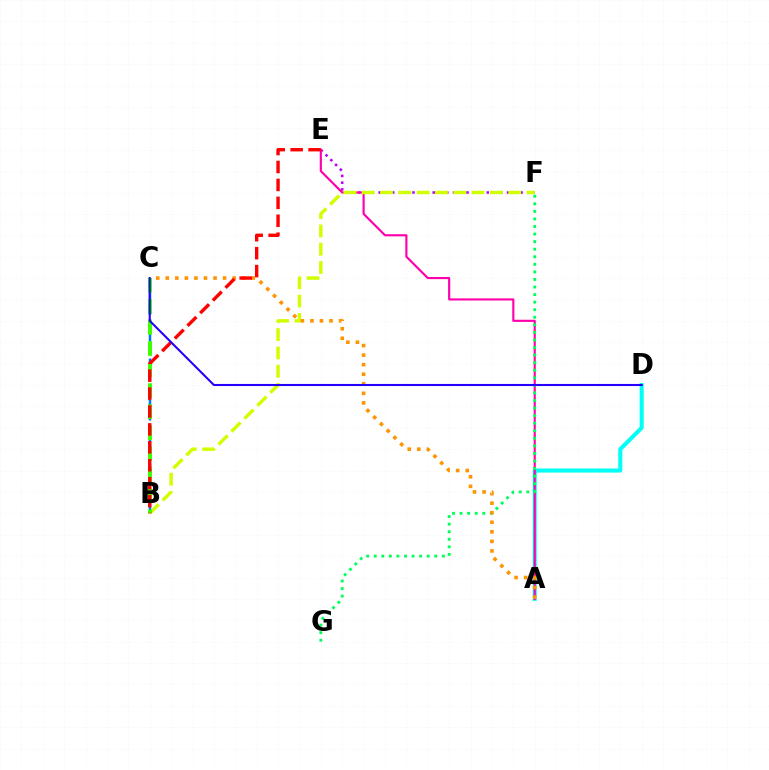{('E', 'F'): [{'color': '#b900ff', 'line_style': 'dotted', 'thickness': 1.84}], ('A', 'D'): [{'color': '#00fff6', 'line_style': 'solid', 'thickness': 2.92}], ('A', 'E'): [{'color': '#ff00ac', 'line_style': 'solid', 'thickness': 1.55}], ('B', 'F'): [{'color': '#d1ff00', 'line_style': 'dashed', 'thickness': 2.49}], ('F', 'G'): [{'color': '#00ff5c', 'line_style': 'dotted', 'thickness': 2.06}], ('B', 'C'): [{'color': '#0074ff', 'line_style': 'dashed', 'thickness': 1.79}, {'color': '#3dff00', 'line_style': 'dashed', 'thickness': 2.86}], ('A', 'C'): [{'color': '#ff9400', 'line_style': 'dotted', 'thickness': 2.6}], ('B', 'E'): [{'color': '#ff0000', 'line_style': 'dashed', 'thickness': 2.44}], ('C', 'D'): [{'color': '#2500ff', 'line_style': 'solid', 'thickness': 1.5}]}